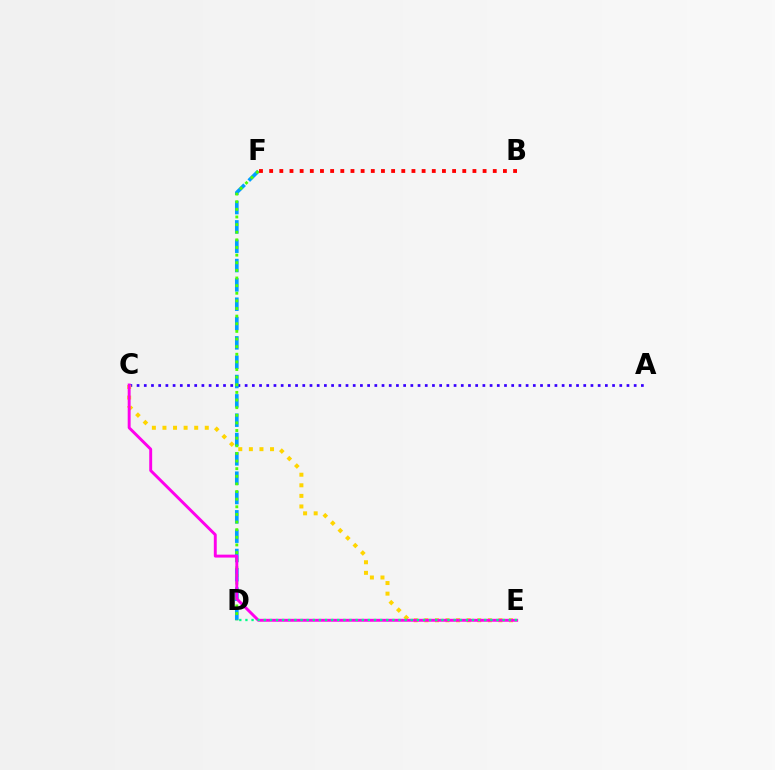{('A', 'C'): [{'color': '#3700ff', 'line_style': 'dotted', 'thickness': 1.96}], ('C', 'E'): [{'color': '#ffd500', 'line_style': 'dotted', 'thickness': 2.88}, {'color': '#ff00ed', 'line_style': 'solid', 'thickness': 2.11}], ('D', 'F'): [{'color': '#009eff', 'line_style': 'dashed', 'thickness': 2.63}, {'color': '#4fff00', 'line_style': 'dotted', 'thickness': 2.07}], ('D', 'E'): [{'color': '#00ff86', 'line_style': 'dotted', 'thickness': 1.66}], ('B', 'F'): [{'color': '#ff0000', 'line_style': 'dotted', 'thickness': 2.76}]}